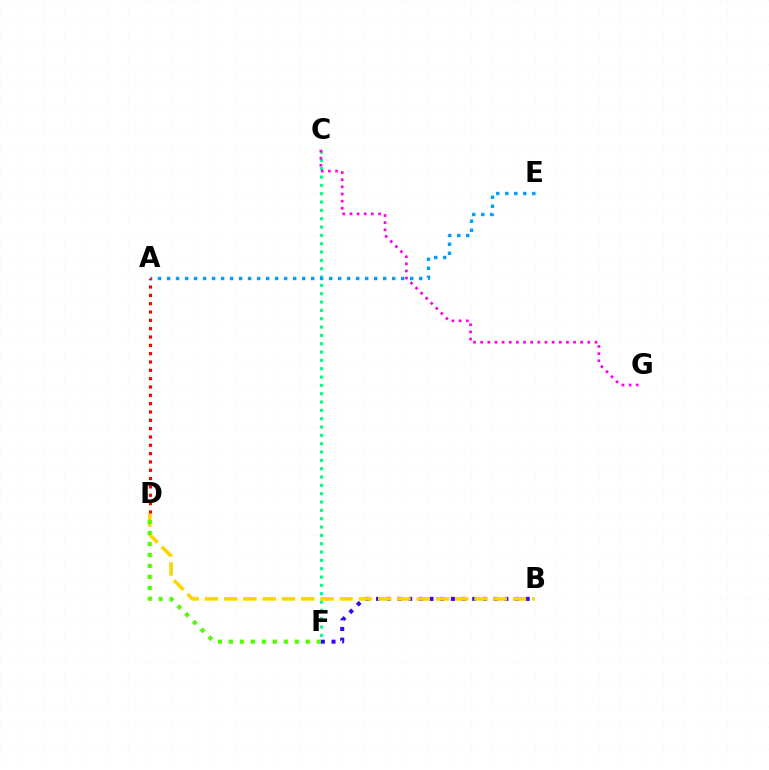{('C', 'F'): [{'color': '#00ff86', 'line_style': 'dotted', 'thickness': 2.26}], ('B', 'F'): [{'color': '#3700ff', 'line_style': 'dotted', 'thickness': 2.9}], ('B', 'D'): [{'color': '#ffd500', 'line_style': 'dashed', 'thickness': 2.62}], ('A', 'E'): [{'color': '#009eff', 'line_style': 'dotted', 'thickness': 2.45}], ('A', 'D'): [{'color': '#ff0000', 'line_style': 'dotted', 'thickness': 2.26}], ('D', 'F'): [{'color': '#4fff00', 'line_style': 'dotted', 'thickness': 2.98}], ('C', 'G'): [{'color': '#ff00ed', 'line_style': 'dotted', 'thickness': 1.94}]}